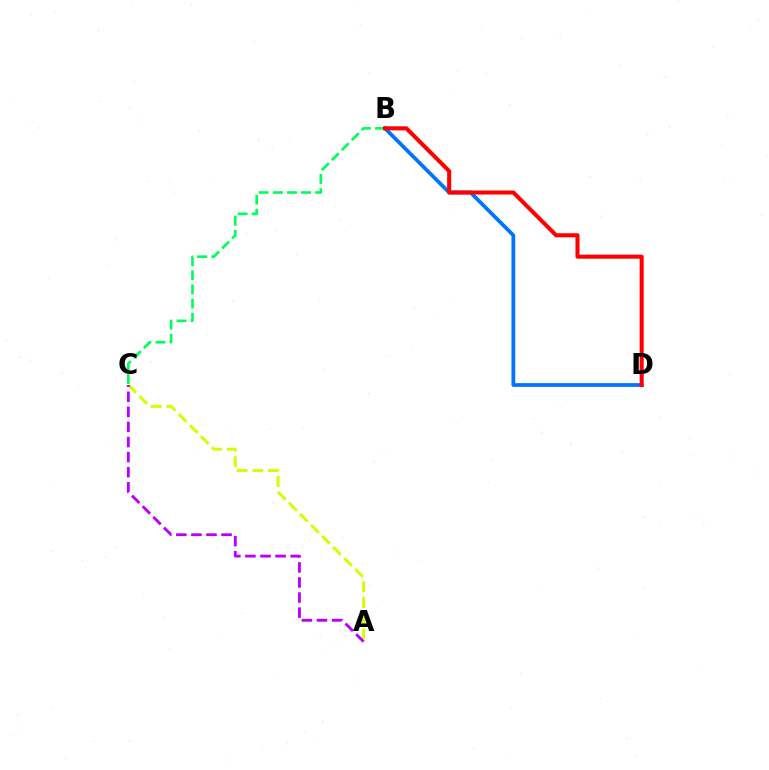{('B', 'D'): [{'color': '#0074ff', 'line_style': 'solid', 'thickness': 2.7}, {'color': '#ff0000', 'line_style': 'solid', 'thickness': 2.92}], ('B', 'C'): [{'color': '#00ff5c', 'line_style': 'dashed', 'thickness': 1.92}], ('A', 'C'): [{'color': '#d1ff00', 'line_style': 'dashed', 'thickness': 2.12}, {'color': '#b900ff', 'line_style': 'dashed', 'thickness': 2.05}]}